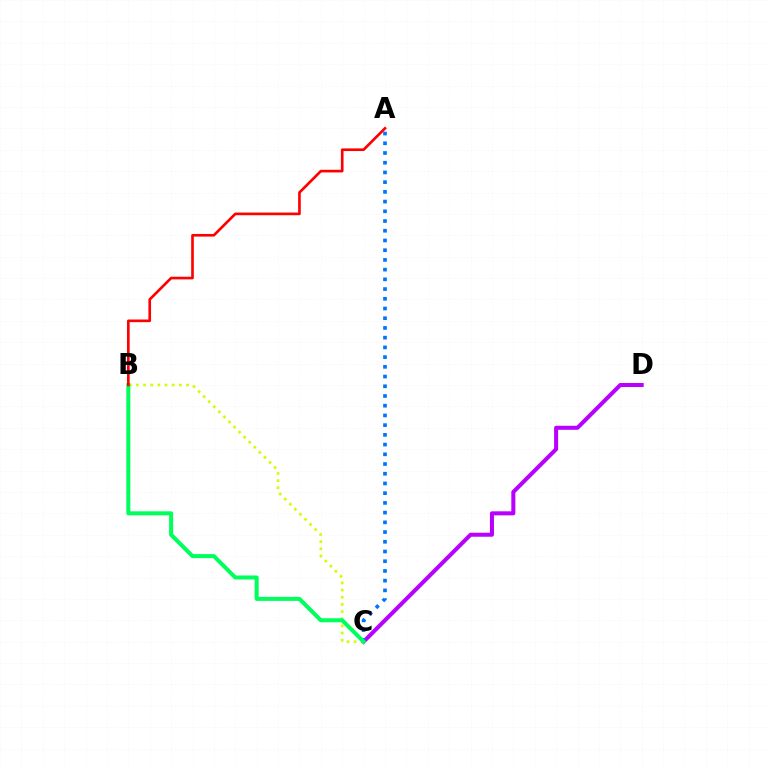{('B', 'C'): [{'color': '#d1ff00', 'line_style': 'dotted', 'thickness': 1.95}, {'color': '#00ff5c', 'line_style': 'solid', 'thickness': 2.9}], ('C', 'D'): [{'color': '#b900ff', 'line_style': 'solid', 'thickness': 2.9}], ('A', 'C'): [{'color': '#0074ff', 'line_style': 'dotted', 'thickness': 2.64}], ('A', 'B'): [{'color': '#ff0000', 'line_style': 'solid', 'thickness': 1.91}]}